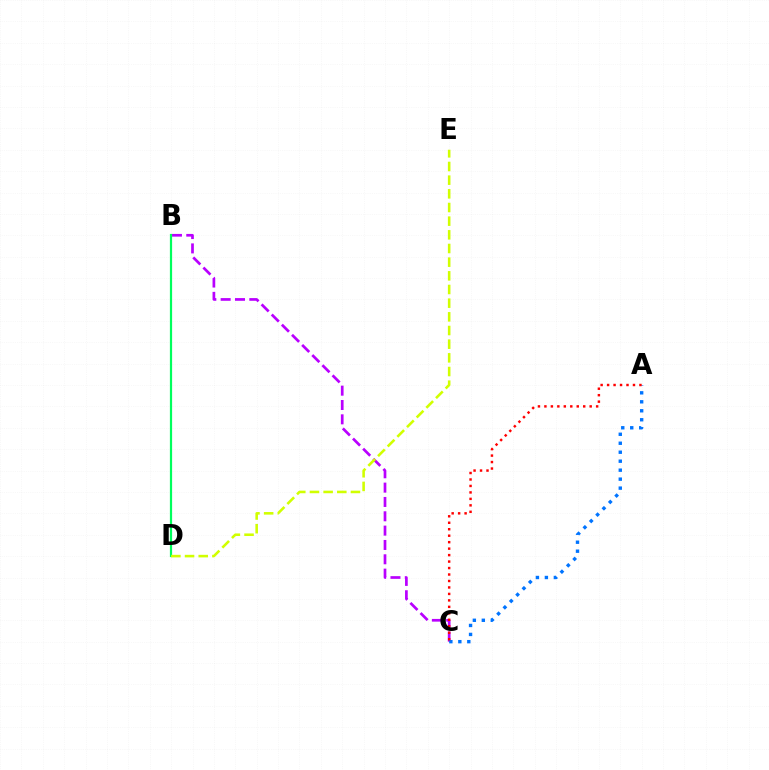{('B', 'C'): [{'color': '#b900ff', 'line_style': 'dashed', 'thickness': 1.95}], ('A', 'C'): [{'color': '#0074ff', 'line_style': 'dotted', 'thickness': 2.44}, {'color': '#ff0000', 'line_style': 'dotted', 'thickness': 1.76}], ('B', 'D'): [{'color': '#00ff5c', 'line_style': 'solid', 'thickness': 1.6}], ('D', 'E'): [{'color': '#d1ff00', 'line_style': 'dashed', 'thickness': 1.86}]}